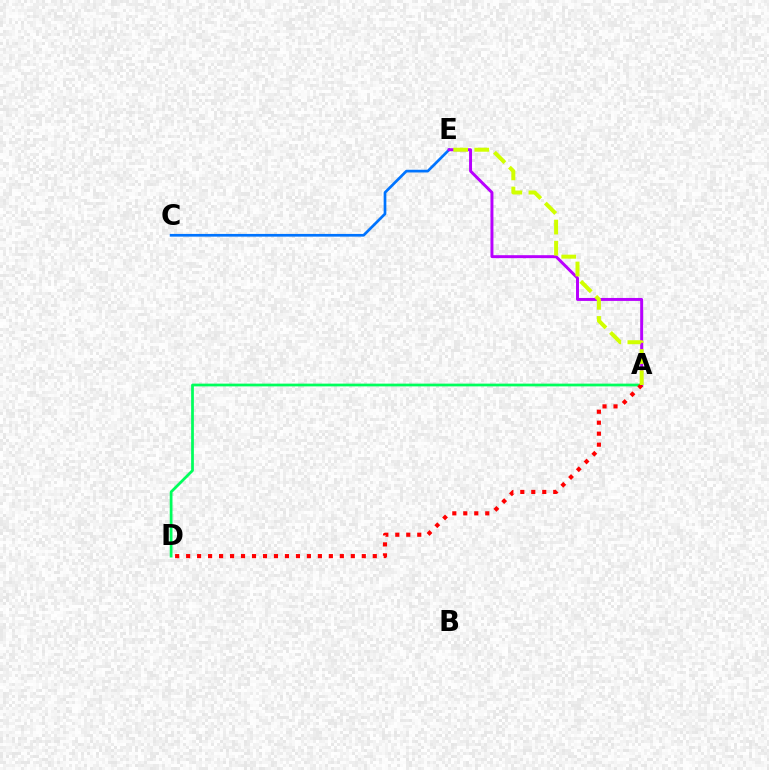{('C', 'E'): [{'color': '#0074ff', 'line_style': 'solid', 'thickness': 1.94}], ('A', 'D'): [{'color': '#00ff5c', 'line_style': 'solid', 'thickness': 1.98}, {'color': '#ff0000', 'line_style': 'dotted', 'thickness': 2.98}], ('A', 'E'): [{'color': '#b900ff', 'line_style': 'solid', 'thickness': 2.13}, {'color': '#d1ff00', 'line_style': 'dashed', 'thickness': 2.87}]}